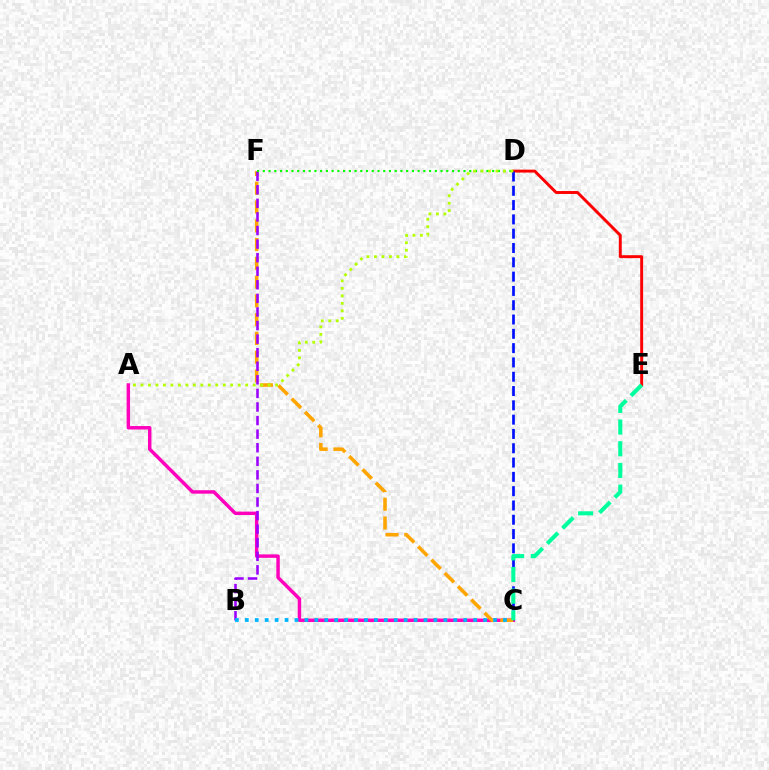{('A', 'C'): [{'color': '#ff00bd', 'line_style': 'solid', 'thickness': 2.48}], ('D', 'E'): [{'color': '#ff0000', 'line_style': 'solid', 'thickness': 2.11}], ('C', 'D'): [{'color': '#0010ff', 'line_style': 'dashed', 'thickness': 1.94}], ('C', 'F'): [{'color': '#ffa500', 'line_style': 'dashed', 'thickness': 2.55}], ('B', 'F'): [{'color': '#9b00ff', 'line_style': 'dashed', 'thickness': 1.84}], ('D', 'F'): [{'color': '#08ff00', 'line_style': 'dotted', 'thickness': 1.56}], ('B', 'C'): [{'color': '#00b5ff', 'line_style': 'dotted', 'thickness': 2.7}], ('C', 'E'): [{'color': '#00ff9d', 'line_style': 'dashed', 'thickness': 2.94}], ('A', 'D'): [{'color': '#b3ff00', 'line_style': 'dotted', 'thickness': 2.03}]}